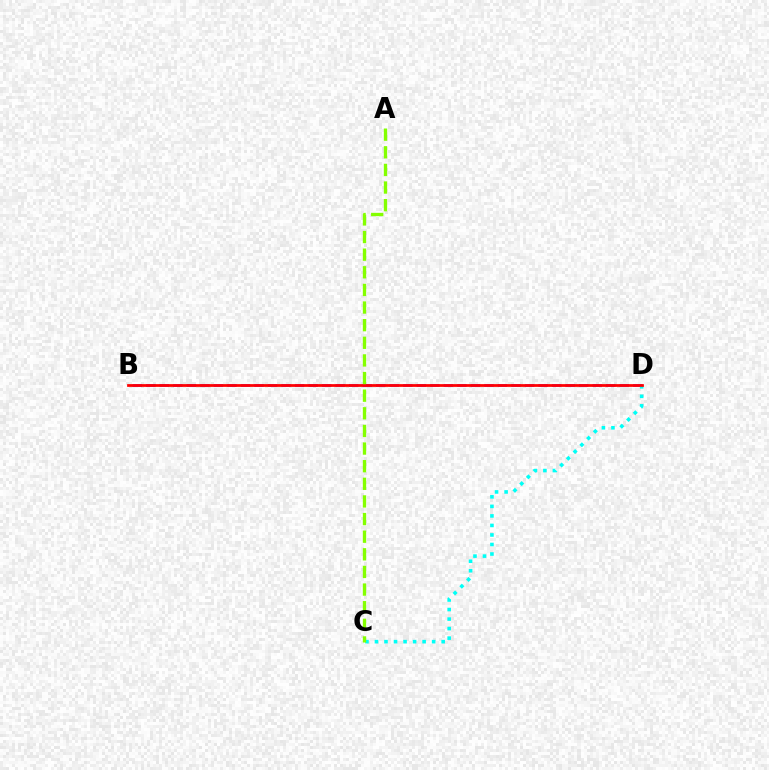{('B', 'D'): [{'color': '#7200ff', 'line_style': 'dashed', 'thickness': 1.84}, {'color': '#ff0000', 'line_style': 'solid', 'thickness': 1.97}], ('C', 'D'): [{'color': '#00fff6', 'line_style': 'dotted', 'thickness': 2.59}], ('A', 'C'): [{'color': '#84ff00', 'line_style': 'dashed', 'thickness': 2.39}]}